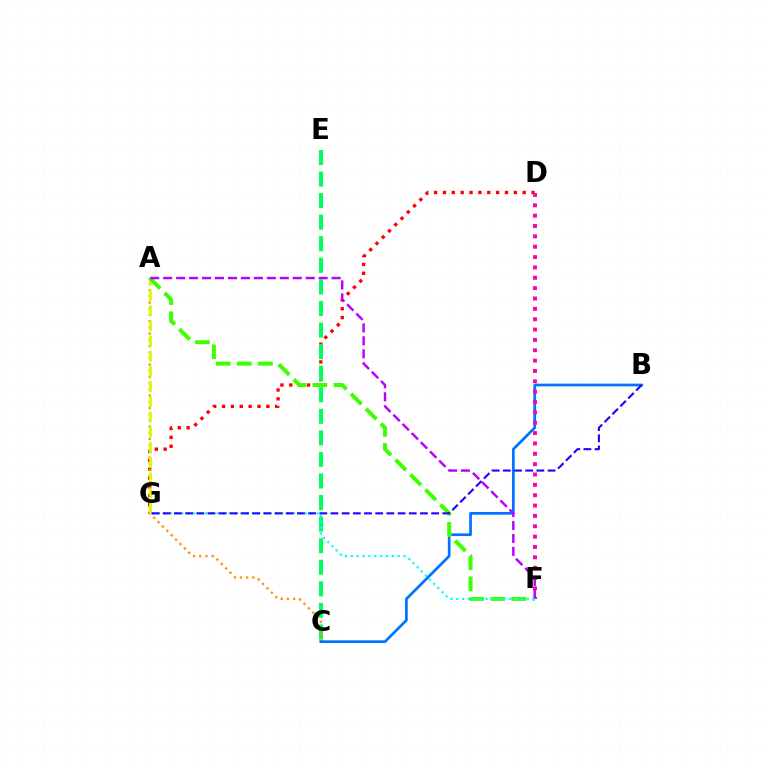{('D', 'G'): [{'color': '#ff0000', 'line_style': 'dotted', 'thickness': 2.41}], ('C', 'E'): [{'color': '#00ff5c', 'line_style': 'dashed', 'thickness': 2.93}], ('A', 'C'): [{'color': '#ff9400', 'line_style': 'dotted', 'thickness': 1.68}], ('A', 'G'): [{'color': '#d1ff00', 'line_style': 'dashed', 'thickness': 2.06}], ('B', 'C'): [{'color': '#0074ff', 'line_style': 'solid', 'thickness': 1.96}], ('D', 'F'): [{'color': '#ff00ac', 'line_style': 'dotted', 'thickness': 2.81}], ('A', 'F'): [{'color': '#3dff00', 'line_style': 'dashed', 'thickness': 2.87}, {'color': '#b900ff', 'line_style': 'dashed', 'thickness': 1.76}], ('F', 'G'): [{'color': '#00fff6', 'line_style': 'dotted', 'thickness': 1.59}], ('B', 'G'): [{'color': '#2500ff', 'line_style': 'dashed', 'thickness': 1.52}]}